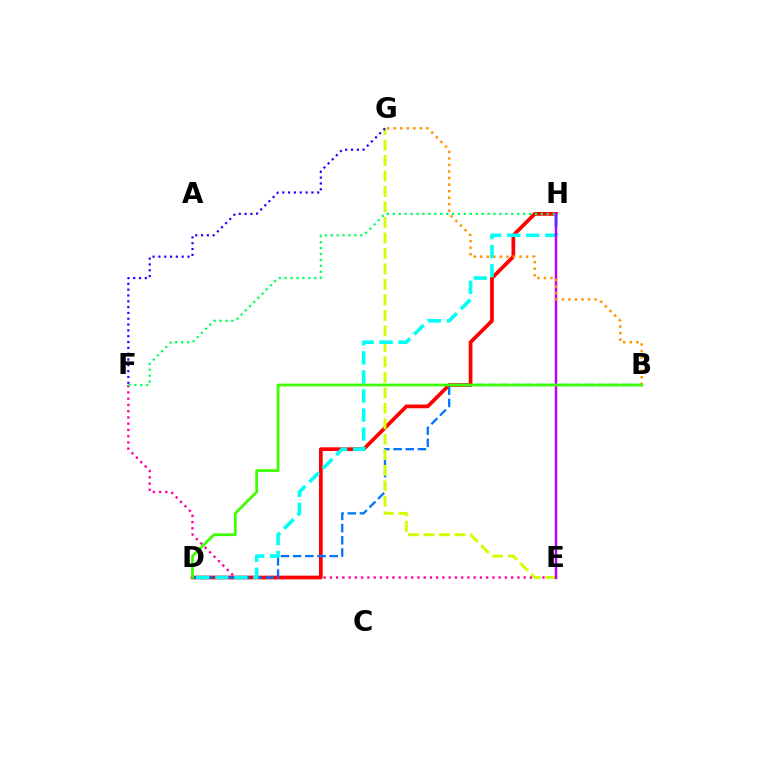{('E', 'F'): [{'color': '#ff00ac', 'line_style': 'dotted', 'thickness': 1.7}], ('D', 'H'): [{'color': '#ff0000', 'line_style': 'solid', 'thickness': 2.68}, {'color': '#00fff6', 'line_style': 'dashed', 'thickness': 2.59}], ('B', 'D'): [{'color': '#0074ff', 'line_style': 'dashed', 'thickness': 1.65}, {'color': '#3dff00', 'line_style': 'solid', 'thickness': 1.99}], ('F', 'H'): [{'color': '#00ff5c', 'line_style': 'dotted', 'thickness': 1.61}], ('E', 'G'): [{'color': '#d1ff00', 'line_style': 'dashed', 'thickness': 2.1}], ('E', 'H'): [{'color': '#b900ff', 'line_style': 'solid', 'thickness': 1.76}], ('B', 'G'): [{'color': '#ff9400', 'line_style': 'dotted', 'thickness': 1.78}], ('F', 'G'): [{'color': '#2500ff', 'line_style': 'dotted', 'thickness': 1.58}]}